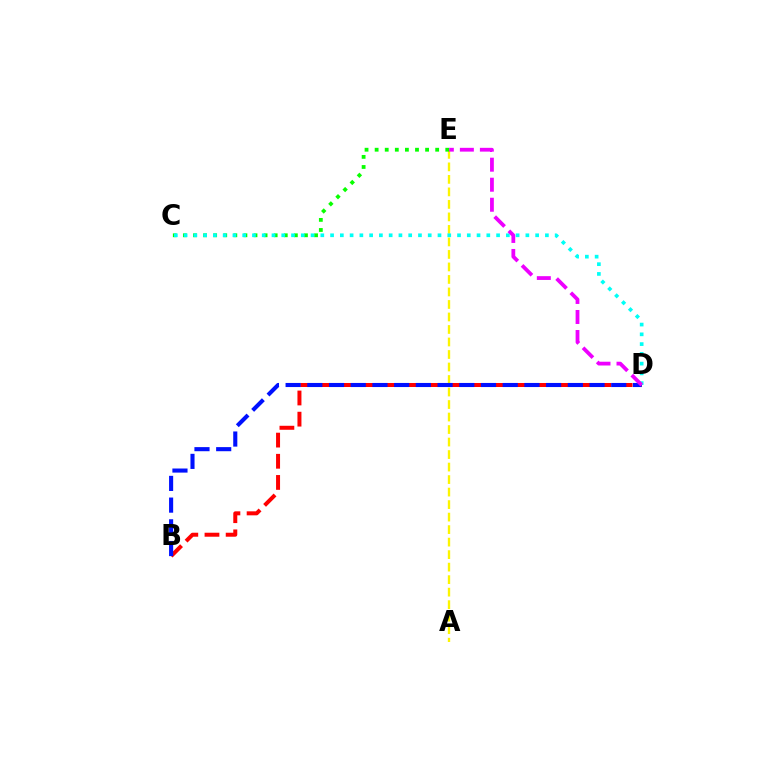{('A', 'E'): [{'color': '#fcf500', 'line_style': 'dashed', 'thickness': 1.7}], ('C', 'E'): [{'color': '#08ff00', 'line_style': 'dotted', 'thickness': 2.74}], ('B', 'D'): [{'color': '#ff0000', 'line_style': 'dashed', 'thickness': 2.88}, {'color': '#0010ff', 'line_style': 'dashed', 'thickness': 2.95}], ('C', 'D'): [{'color': '#00fff6', 'line_style': 'dotted', 'thickness': 2.65}], ('D', 'E'): [{'color': '#ee00ff', 'line_style': 'dashed', 'thickness': 2.72}]}